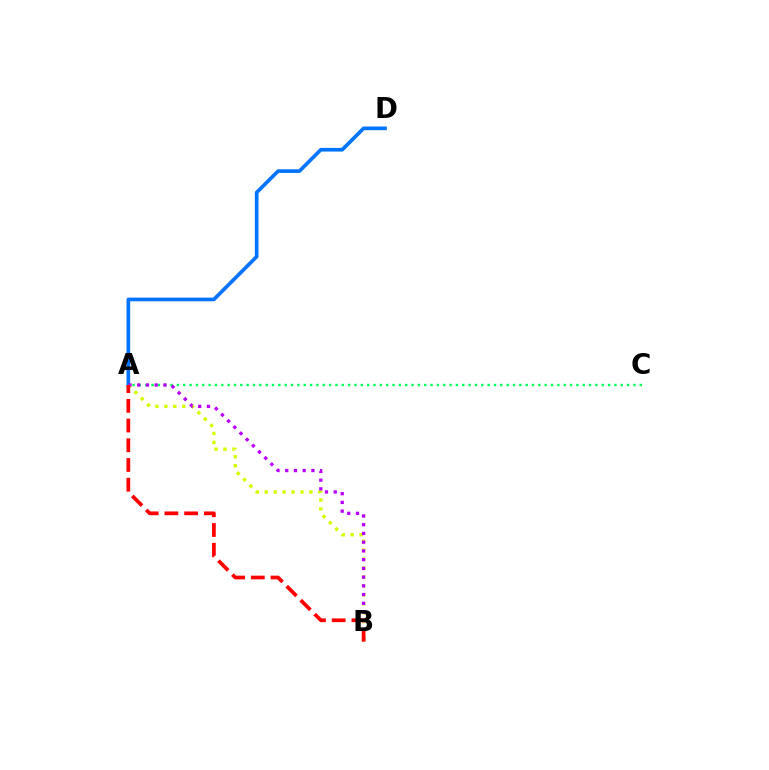{('A', 'C'): [{'color': '#00ff5c', 'line_style': 'dotted', 'thickness': 1.72}], ('A', 'D'): [{'color': '#0074ff', 'line_style': 'solid', 'thickness': 2.65}], ('A', 'B'): [{'color': '#d1ff00', 'line_style': 'dotted', 'thickness': 2.43}, {'color': '#b900ff', 'line_style': 'dotted', 'thickness': 2.37}, {'color': '#ff0000', 'line_style': 'dashed', 'thickness': 2.68}]}